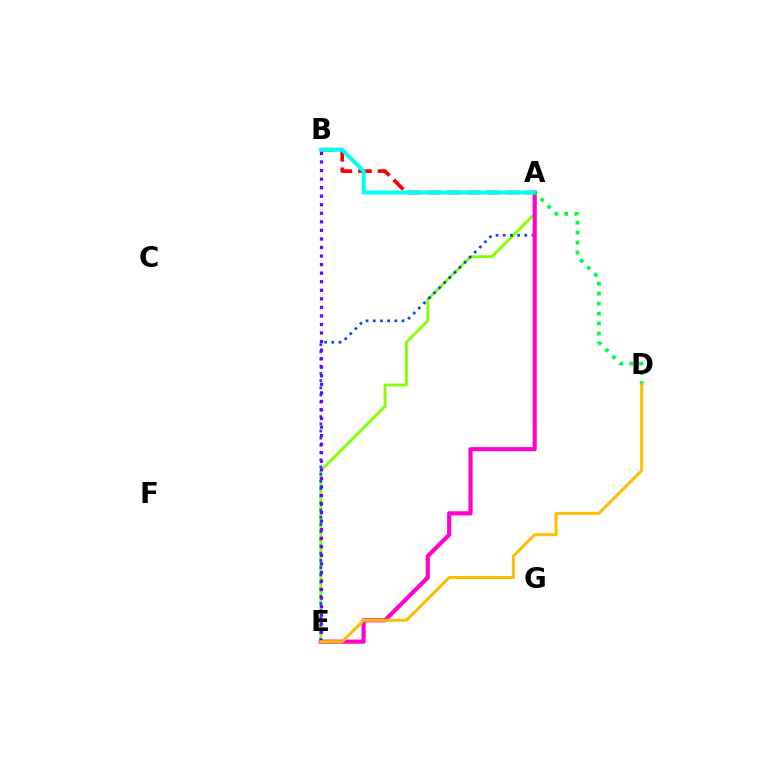{('A', 'E'): [{'color': '#84ff00', 'line_style': 'solid', 'thickness': 2.03}, {'color': '#004bff', 'line_style': 'dotted', 'thickness': 1.95}, {'color': '#ff00cf', 'line_style': 'solid', 'thickness': 2.99}], ('A', 'B'): [{'color': '#ff0000', 'line_style': 'dashed', 'thickness': 2.66}, {'color': '#00fff6', 'line_style': 'solid', 'thickness': 2.9}], ('B', 'E'): [{'color': '#7200ff', 'line_style': 'dotted', 'thickness': 2.32}], ('A', 'D'): [{'color': '#00ff39', 'line_style': 'dotted', 'thickness': 2.71}], ('D', 'E'): [{'color': '#ffbd00', 'line_style': 'solid', 'thickness': 2.15}]}